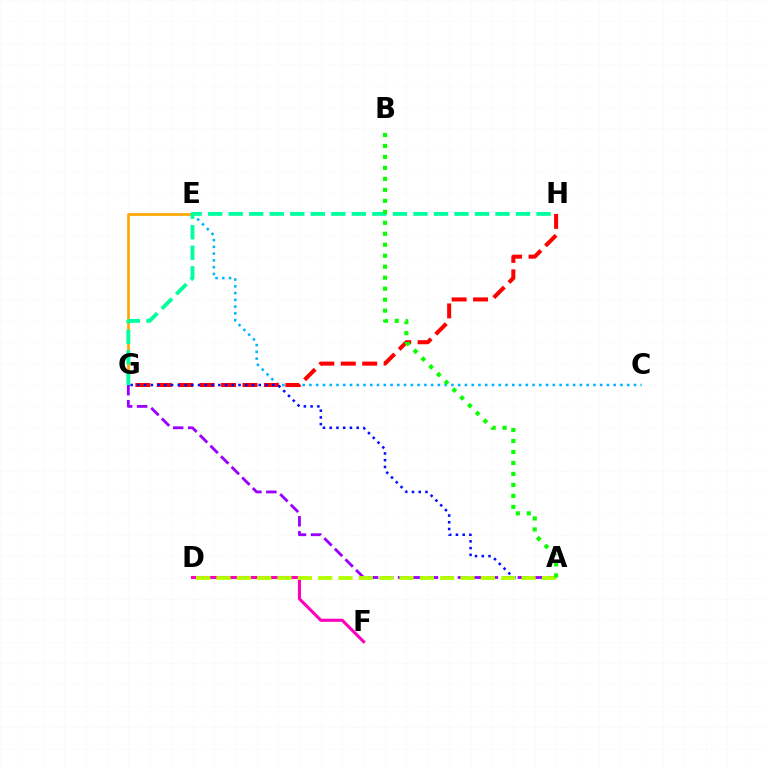{('E', 'G'): [{'color': '#ffa500', 'line_style': 'solid', 'thickness': 1.93}], ('C', 'E'): [{'color': '#00b5ff', 'line_style': 'dotted', 'thickness': 1.84}], ('G', 'H'): [{'color': '#ff0000', 'line_style': 'dashed', 'thickness': 2.91}, {'color': '#00ff9d', 'line_style': 'dashed', 'thickness': 2.79}], ('A', 'G'): [{'color': '#0010ff', 'line_style': 'dotted', 'thickness': 1.83}, {'color': '#9b00ff', 'line_style': 'dashed', 'thickness': 2.03}], ('D', 'F'): [{'color': '#ff00bd', 'line_style': 'solid', 'thickness': 2.22}], ('A', 'D'): [{'color': '#b3ff00', 'line_style': 'dashed', 'thickness': 2.76}], ('A', 'B'): [{'color': '#08ff00', 'line_style': 'dotted', 'thickness': 2.98}]}